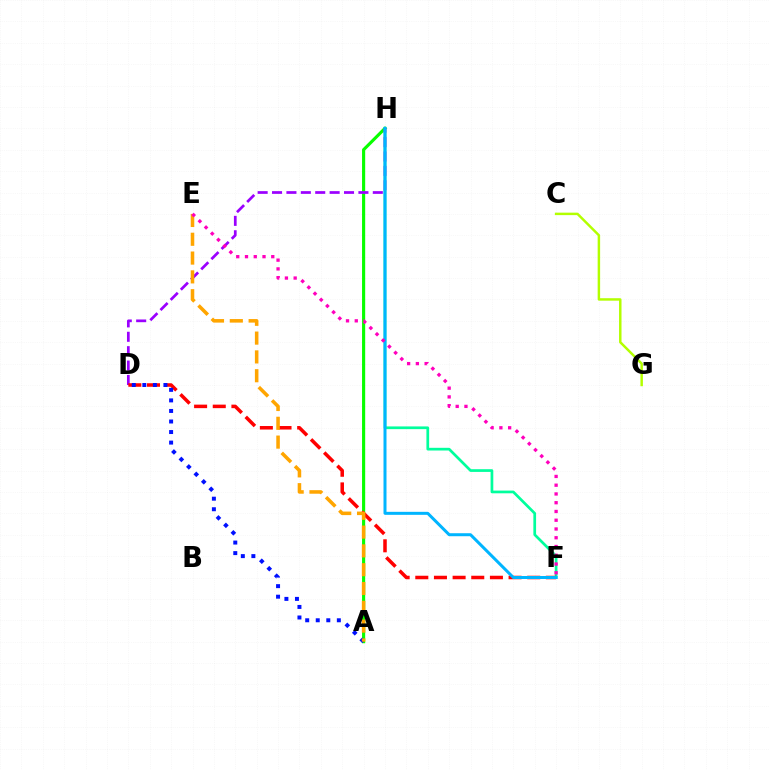{('A', 'H'): [{'color': '#08ff00', 'line_style': 'solid', 'thickness': 2.26}], ('F', 'H'): [{'color': '#00ff9d', 'line_style': 'solid', 'thickness': 1.95}, {'color': '#00b5ff', 'line_style': 'solid', 'thickness': 2.16}], ('D', 'H'): [{'color': '#9b00ff', 'line_style': 'dashed', 'thickness': 1.96}], ('C', 'G'): [{'color': '#b3ff00', 'line_style': 'solid', 'thickness': 1.78}], ('D', 'F'): [{'color': '#ff0000', 'line_style': 'dashed', 'thickness': 2.53}], ('A', 'D'): [{'color': '#0010ff', 'line_style': 'dotted', 'thickness': 2.87}], ('A', 'E'): [{'color': '#ffa500', 'line_style': 'dashed', 'thickness': 2.56}], ('E', 'F'): [{'color': '#ff00bd', 'line_style': 'dotted', 'thickness': 2.38}]}